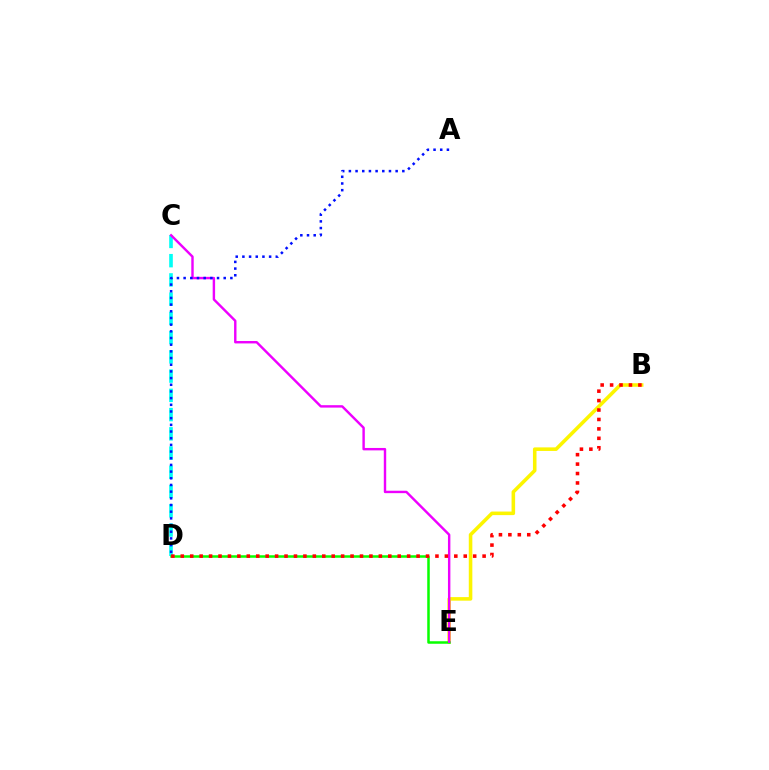{('C', 'D'): [{'color': '#00fff6', 'line_style': 'dashed', 'thickness': 2.61}], ('B', 'E'): [{'color': '#fcf500', 'line_style': 'solid', 'thickness': 2.56}], ('D', 'E'): [{'color': '#08ff00', 'line_style': 'solid', 'thickness': 1.81}], ('C', 'E'): [{'color': '#ee00ff', 'line_style': 'solid', 'thickness': 1.74}], ('A', 'D'): [{'color': '#0010ff', 'line_style': 'dotted', 'thickness': 1.81}], ('B', 'D'): [{'color': '#ff0000', 'line_style': 'dotted', 'thickness': 2.56}]}